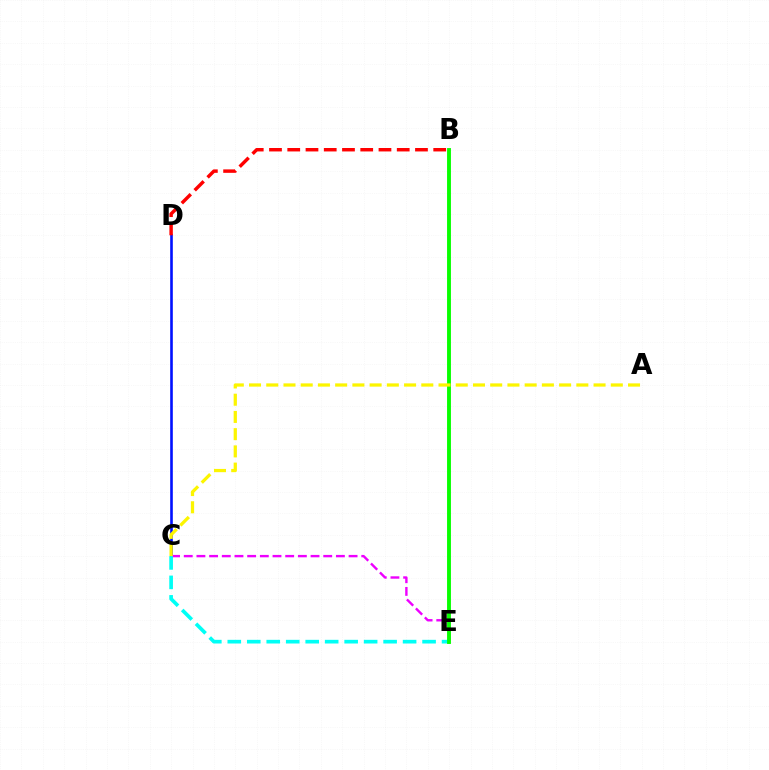{('C', 'D'): [{'color': '#0010ff', 'line_style': 'solid', 'thickness': 1.88}], ('C', 'E'): [{'color': '#ee00ff', 'line_style': 'dashed', 'thickness': 1.72}, {'color': '#00fff6', 'line_style': 'dashed', 'thickness': 2.65}], ('B', 'D'): [{'color': '#ff0000', 'line_style': 'dashed', 'thickness': 2.48}], ('B', 'E'): [{'color': '#08ff00', 'line_style': 'solid', 'thickness': 2.79}], ('A', 'C'): [{'color': '#fcf500', 'line_style': 'dashed', 'thickness': 2.34}]}